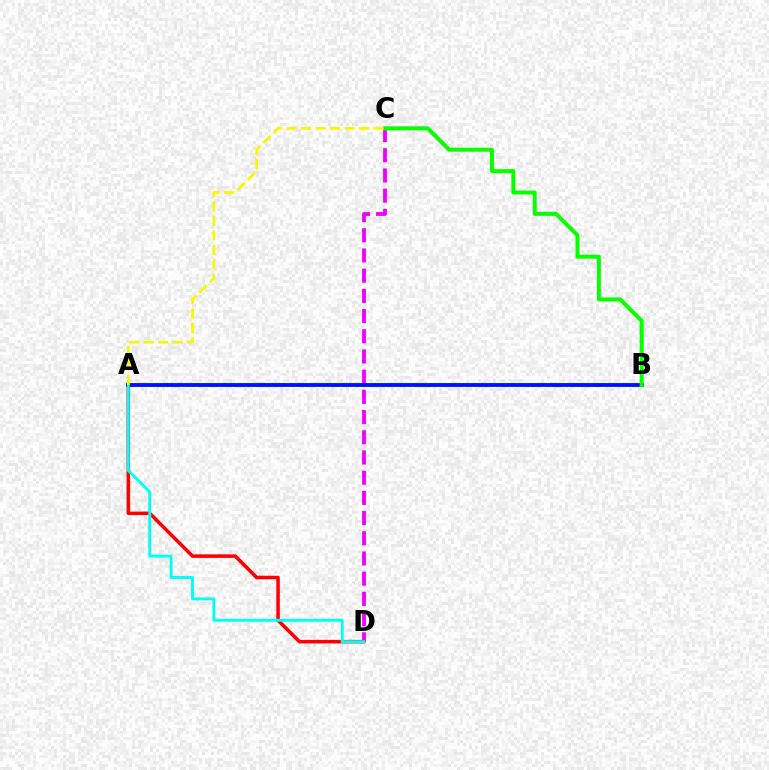{('A', 'D'): [{'color': '#ff0000', 'line_style': 'solid', 'thickness': 2.53}, {'color': '#00fff6', 'line_style': 'solid', 'thickness': 2.07}], ('C', 'D'): [{'color': '#ee00ff', 'line_style': 'dashed', 'thickness': 2.74}], ('A', 'B'): [{'color': '#0010ff', 'line_style': 'solid', 'thickness': 2.77}], ('B', 'C'): [{'color': '#08ff00', 'line_style': 'solid', 'thickness': 2.86}], ('A', 'C'): [{'color': '#fcf500', 'line_style': 'dashed', 'thickness': 1.97}]}